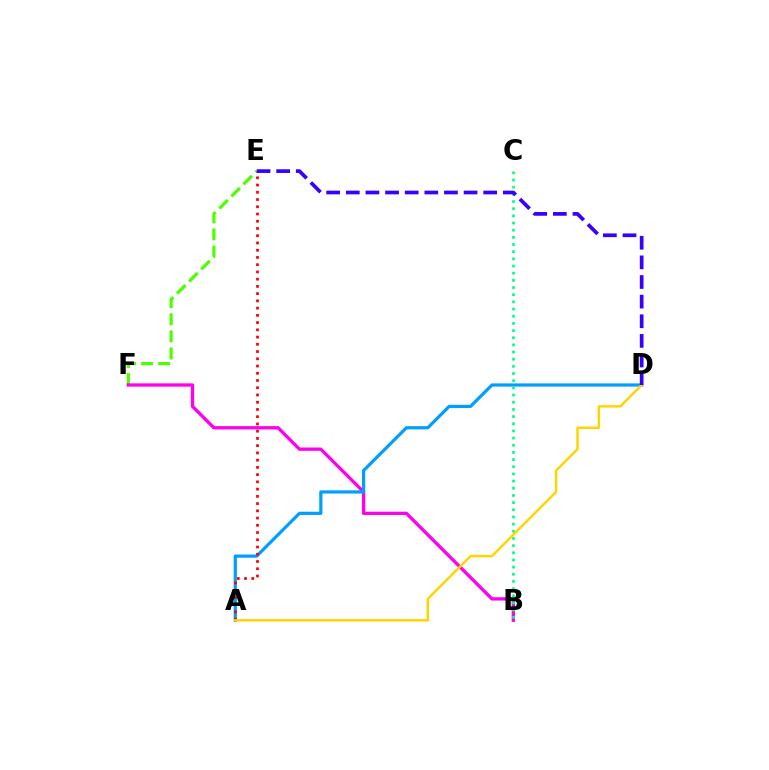{('E', 'F'): [{'color': '#4fff00', 'line_style': 'dashed', 'thickness': 2.32}], ('B', 'F'): [{'color': '#ff00ed', 'line_style': 'solid', 'thickness': 2.38}], ('A', 'D'): [{'color': '#009eff', 'line_style': 'solid', 'thickness': 2.3}, {'color': '#ffd500', 'line_style': 'solid', 'thickness': 1.77}], ('B', 'C'): [{'color': '#00ff86', 'line_style': 'dotted', 'thickness': 1.95}], ('A', 'E'): [{'color': '#ff0000', 'line_style': 'dotted', 'thickness': 1.97}], ('D', 'E'): [{'color': '#3700ff', 'line_style': 'dashed', 'thickness': 2.67}]}